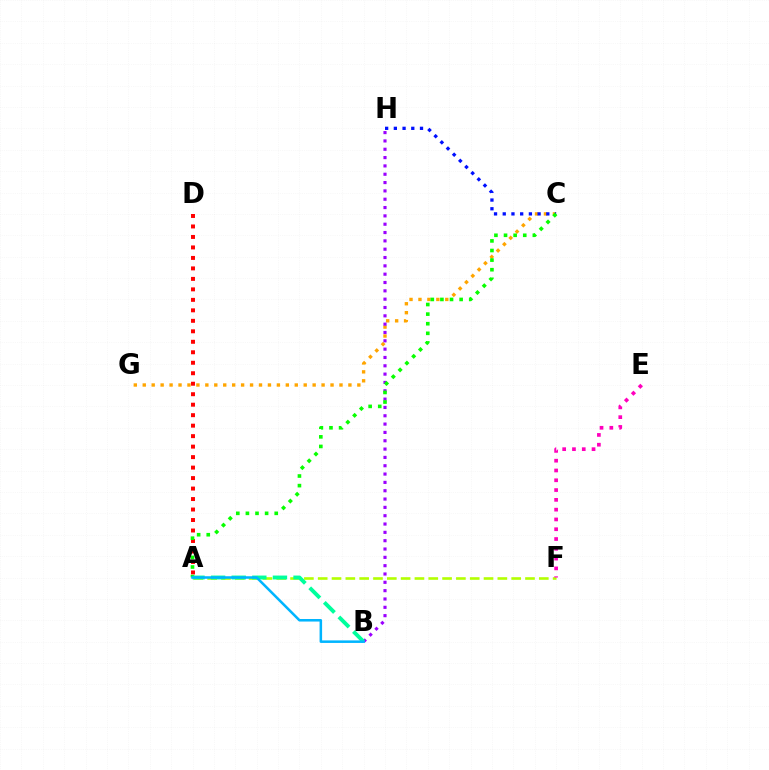{('A', 'D'): [{'color': '#ff0000', 'line_style': 'dotted', 'thickness': 2.85}], ('C', 'G'): [{'color': '#ffa500', 'line_style': 'dotted', 'thickness': 2.43}], ('C', 'H'): [{'color': '#0010ff', 'line_style': 'dotted', 'thickness': 2.37}], ('A', 'F'): [{'color': '#b3ff00', 'line_style': 'dashed', 'thickness': 1.88}], ('B', 'H'): [{'color': '#9b00ff', 'line_style': 'dotted', 'thickness': 2.26}], ('A', 'C'): [{'color': '#08ff00', 'line_style': 'dotted', 'thickness': 2.61}], ('A', 'B'): [{'color': '#00ff9d', 'line_style': 'dashed', 'thickness': 2.8}, {'color': '#00b5ff', 'line_style': 'solid', 'thickness': 1.83}], ('E', 'F'): [{'color': '#ff00bd', 'line_style': 'dotted', 'thickness': 2.66}]}